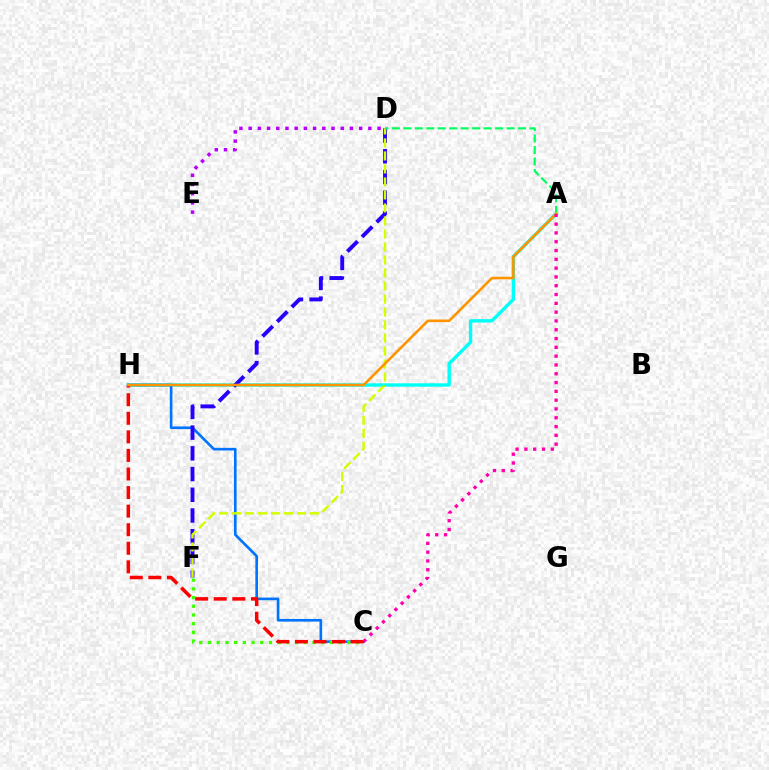{('A', 'H'): [{'color': '#00fff6', 'line_style': 'solid', 'thickness': 2.44}, {'color': '#ff9400', 'line_style': 'solid', 'thickness': 1.87}], ('C', 'H'): [{'color': '#0074ff', 'line_style': 'solid', 'thickness': 1.9}, {'color': '#ff0000', 'line_style': 'dashed', 'thickness': 2.52}], ('D', 'F'): [{'color': '#2500ff', 'line_style': 'dashed', 'thickness': 2.81}, {'color': '#d1ff00', 'line_style': 'dashed', 'thickness': 1.77}], ('C', 'F'): [{'color': '#3dff00', 'line_style': 'dotted', 'thickness': 2.37}], ('A', 'D'): [{'color': '#00ff5c', 'line_style': 'dashed', 'thickness': 1.56}], ('D', 'E'): [{'color': '#b900ff', 'line_style': 'dotted', 'thickness': 2.5}], ('A', 'C'): [{'color': '#ff00ac', 'line_style': 'dotted', 'thickness': 2.39}]}